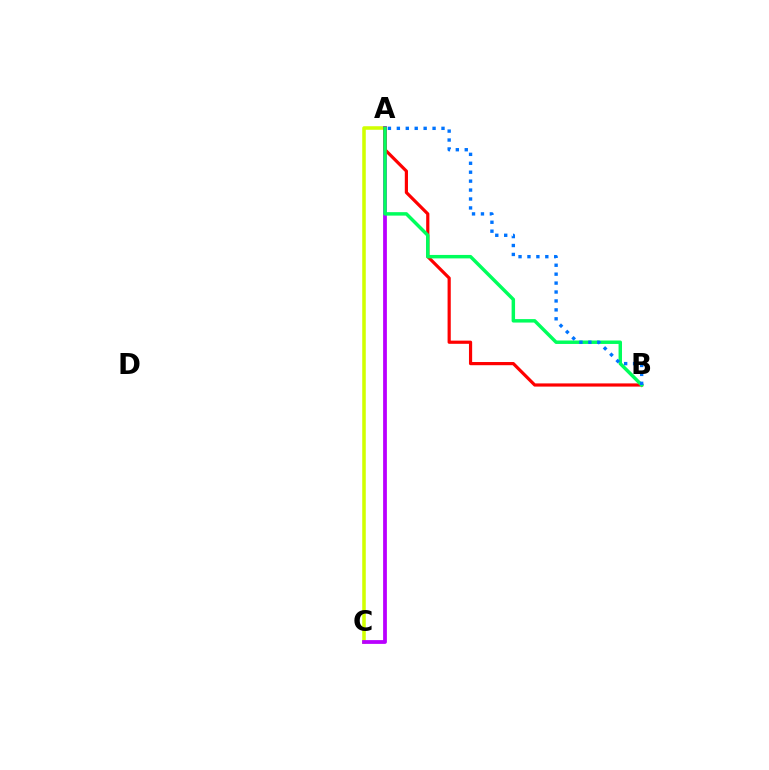{('A', 'C'): [{'color': '#d1ff00', 'line_style': 'solid', 'thickness': 2.55}, {'color': '#b900ff', 'line_style': 'solid', 'thickness': 2.72}], ('A', 'B'): [{'color': '#ff0000', 'line_style': 'solid', 'thickness': 2.29}, {'color': '#00ff5c', 'line_style': 'solid', 'thickness': 2.49}, {'color': '#0074ff', 'line_style': 'dotted', 'thickness': 2.43}]}